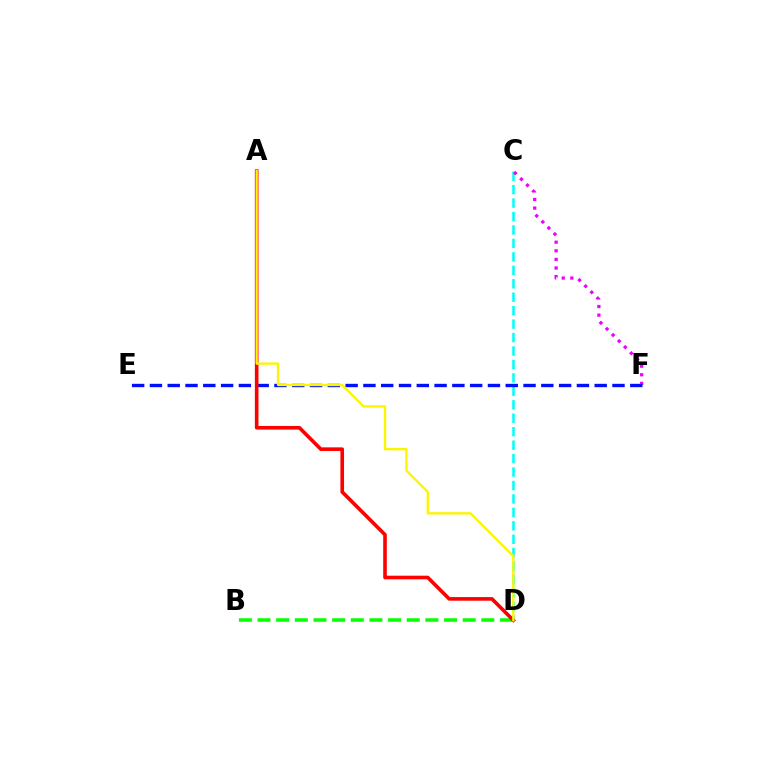{('C', 'D'): [{'color': '#00fff6', 'line_style': 'dashed', 'thickness': 1.83}], ('C', 'F'): [{'color': '#ee00ff', 'line_style': 'dotted', 'thickness': 2.34}], ('E', 'F'): [{'color': '#0010ff', 'line_style': 'dashed', 'thickness': 2.42}], ('B', 'D'): [{'color': '#08ff00', 'line_style': 'dashed', 'thickness': 2.53}], ('A', 'D'): [{'color': '#ff0000', 'line_style': 'solid', 'thickness': 2.61}, {'color': '#fcf500', 'line_style': 'solid', 'thickness': 1.69}]}